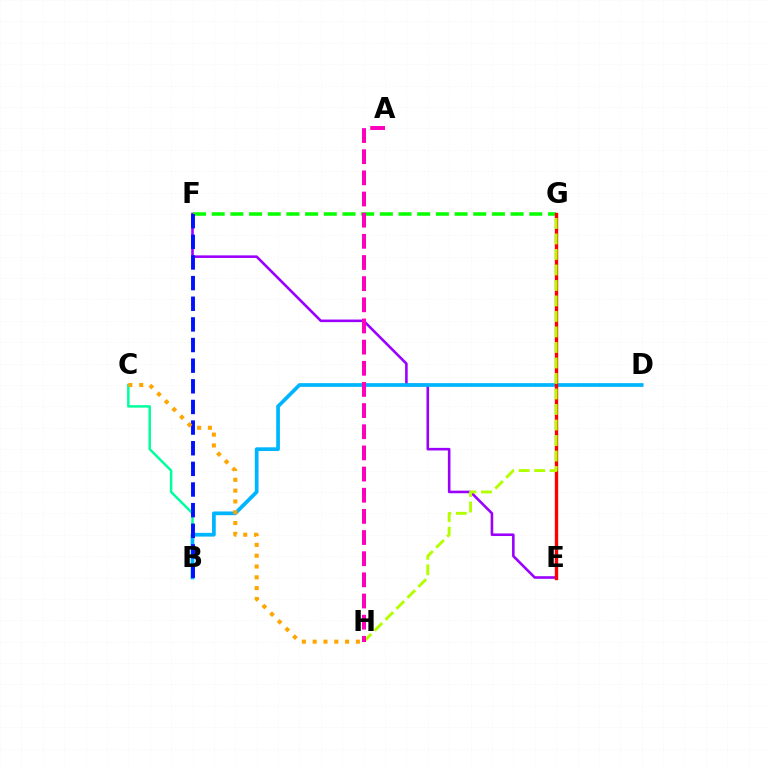{('E', 'F'): [{'color': '#9b00ff', 'line_style': 'solid', 'thickness': 1.87}], ('B', 'C'): [{'color': '#00ff9d', 'line_style': 'solid', 'thickness': 1.8}], ('F', 'G'): [{'color': '#08ff00', 'line_style': 'dashed', 'thickness': 2.54}], ('B', 'D'): [{'color': '#00b5ff', 'line_style': 'solid', 'thickness': 2.68}], ('E', 'G'): [{'color': '#ff0000', 'line_style': 'solid', 'thickness': 2.42}], ('B', 'F'): [{'color': '#0010ff', 'line_style': 'dashed', 'thickness': 2.8}], ('C', 'H'): [{'color': '#ffa500', 'line_style': 'dotted', 'thickness': 2.94}], ('G', 'H'): [{'color': '#b3ff00', 'line_style': 'dashed', 'thickness': 2.11}], ('A', 'H'): [{'color': '#ff00bd', 'line_style': 'dashed', 'thickness': 2.87}]}